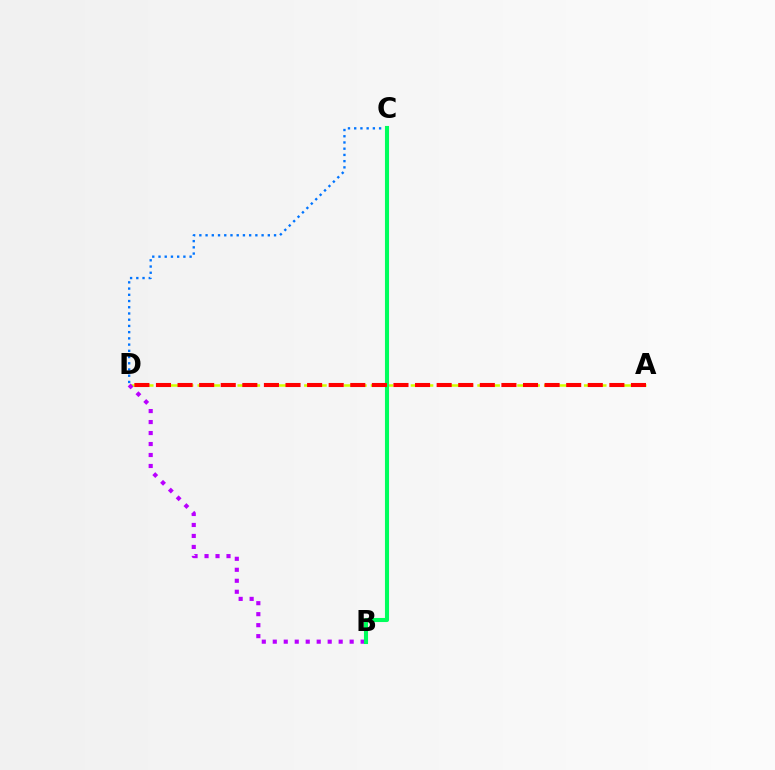{('C', 'D'): [{'color': '#0074ff', 'line_style': 'dotted', 'thickness': 1.69}], ('A', 'D'): [{'color': '#d1ff00', 'line_style': 'dashed', 'thickness': 1.81}, {'color': '#ff0000', 'line_style': 'dashed', 'thickness': 2.93}], ('B', 'D'): [{'color': '#b900ff', 'line_style': 'dotted', 'thickness': 2.98}], ('B', 'C'): [{'color': '#00ff5c', 'line_style': 'solid', 'thickness': 2.94}]}